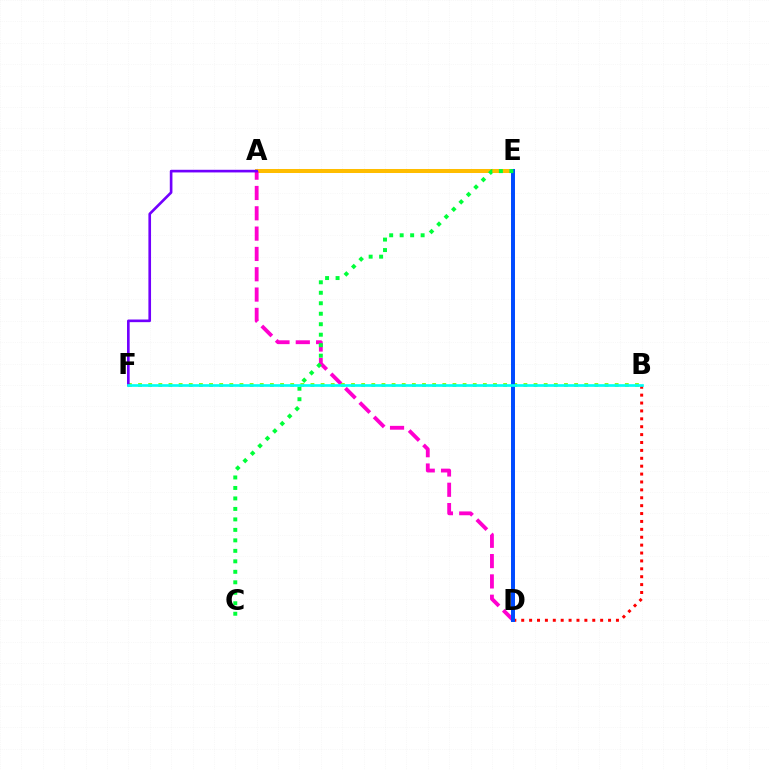{('A', 'E'): [{'color': '#ffbd00', 'line_style': 'solid', 'thickness': 2.88}], ('A', 'D'): [{'color': '#ff00cf', 'line_style': 'dashed', 'thickness': 2.76}], ('B', 'F'): [{'color': '#84ff00', 'line_style': 'dotted', 'thickness': 2.76}, {'color': '#00fff6', 'line_style': 'solid', 'thickness': 1.92}], ('B', 'D'): [{'color': '#ff0000', 'line_style': 'dotted', 'thickness': 2.14}], ('D', 'E'): [{'color': '#004bff', 'line_style': 'solid', 'thickness': 2.86}], ('A', 'F'): [{'color': '#7200ff', 'line_style': 'solid', 'thickness': 1.9}], ('C', 'E'): [{'color': '#00ff39', 'line_style': 'dotted', 'thickness': 2.85}]}